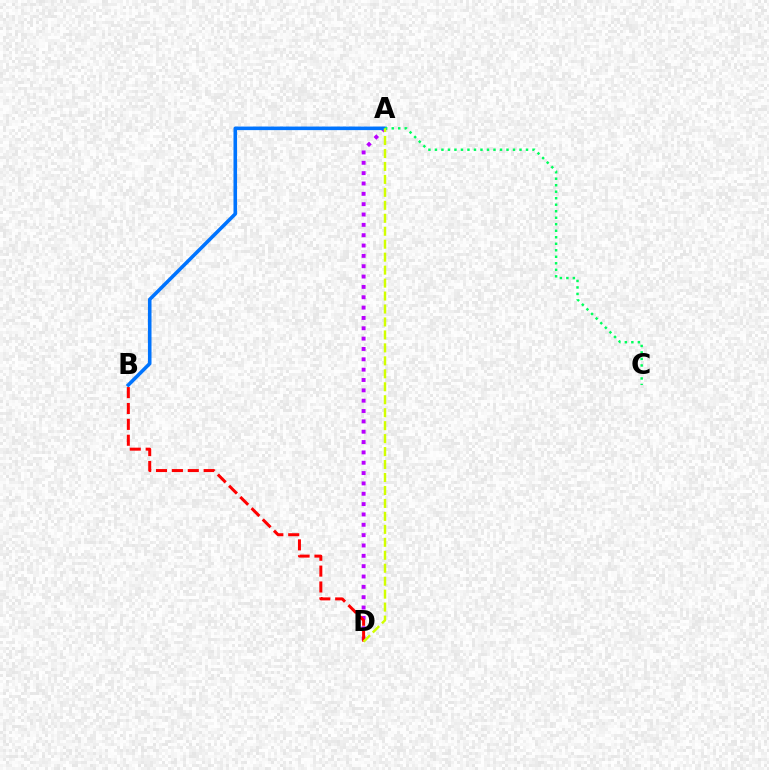{('A', 'D'): [{'color': '#b900ff', 'line_style': 'dotted', 'thickness': 2.81}, {'color': '#d1ff00', 'line_style': 'dashed', 'thickness': 1.76}], ('A', 'B'): [{'color': '#0074ff', 'line_style': 'solid', 'thickness': 2.57}], ('A', 'C'): [{'color': '#00ff5c', 'line_style': 'dotted', 'thickness': 1.77}], ('B', 'D'): [{'color': '#ff0000', 'line_style': 'dashed', 'thickness': 2.16}]}